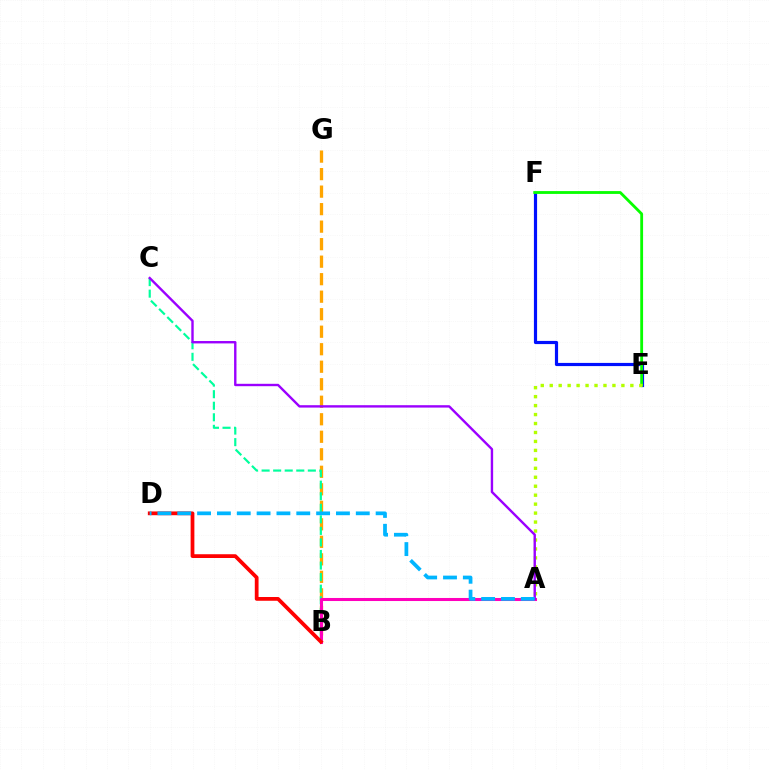{('B', 'G'): [{'color': '#ffa500', 'line_style': 'dashed', 'thickness': 2.38}], ('E', 'F'): [{'color': '#0010ff', 'line_style': 'solid', 'thickness': 2.29}, {'color': '#08ff00', 'line_style': 'solid', 'thickness': 2.04}], ('B', 'C'): [{'color': '#00ff9d', 'line_style': 'dashed', 'thickness': 1.57}], ('A', 'E'): [{'color': '#b3ff00', 'line_style': 'dotted', 'thickness': 2.43}], ('A', 'B'): [{'color': '#ff00bd', 'line_style': 'solid', 'thickness': 2.19}], ('A', 'C'): [{'color': '#9b00ff', 'line_style': 'solid', 'thickness': 1.72}], ('B', 'D'): [{'color': '#ff0000', 'line_style': 'solid', 'thickness': 2.71}], ('A', 'D'): [{'color': '#00b5ff', 'line_style': 'dashed', 'thickness': 2.69}]}